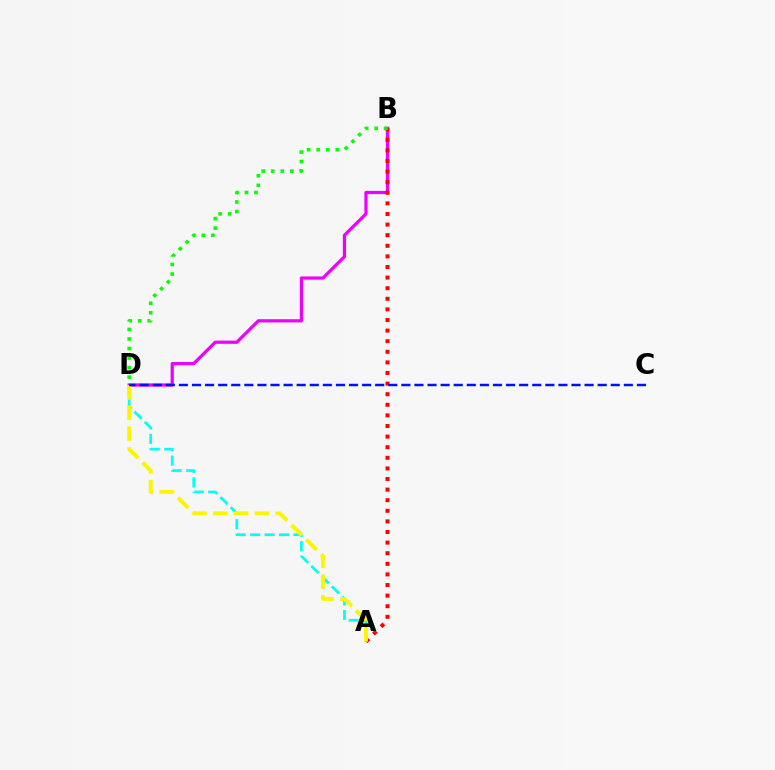{('A', 'D'): [{'color': '#00fff6', 'line_style': 'dashed', 'thickness': 1.96}, {'color': '#fcf500', 'line_style': 'dashed', 'thickness': 2.83}], ('B', 'D'): [{'color': '#ee00ff', 'line_style': 'solid', 'thickness': 2.32}, {'color': '#08ff00', 'line_style': 'dotted', 'thickness': 2.59}], ('A', 'B'): [{'color': '#ff0000', 'line_style': 'dotted', 'thickness': 2.88}], ('C', 'D'): [{'color': '#0010ff', 'line_style': 'dashed', 'thickness': 1.78}]}